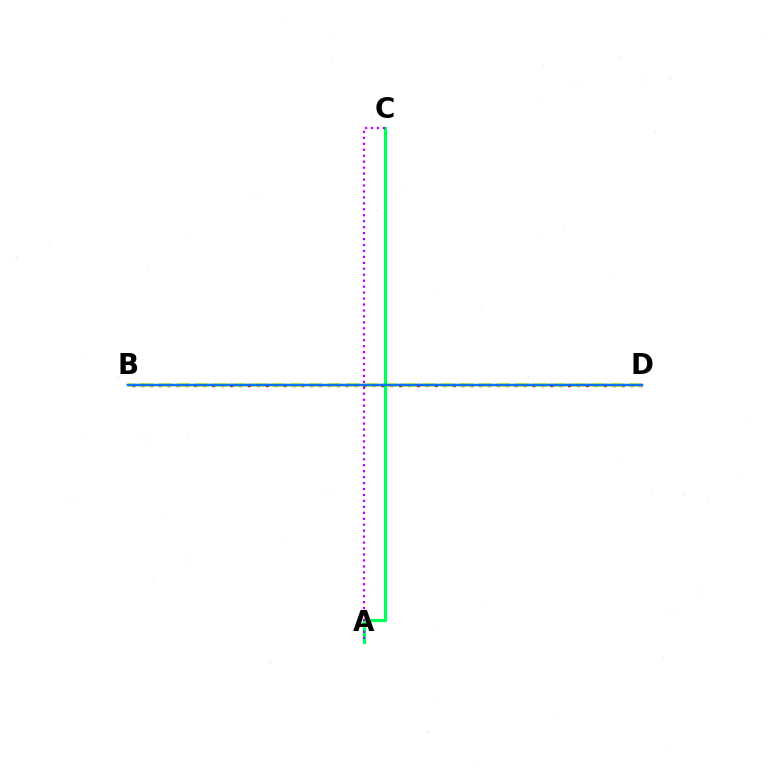{('B', 'D'): [{'color': '#ff0000', 'line_style': 'dotted', 'thickness': 2.42}, {'color': '#d1ff00', 'line_style': 'dashed', 'thickness': 2.56}, {'color': '#0074ff', 'line_style': 'solid', 'thickness': 1.8}], ('A', 'C'): [{'color': '#00ff5c', 'line_style': 'solid', 'thickness': 2.32}, {'color': '#b900ff', 'line_style': 'dotted', 'thickness': 1.62}]}